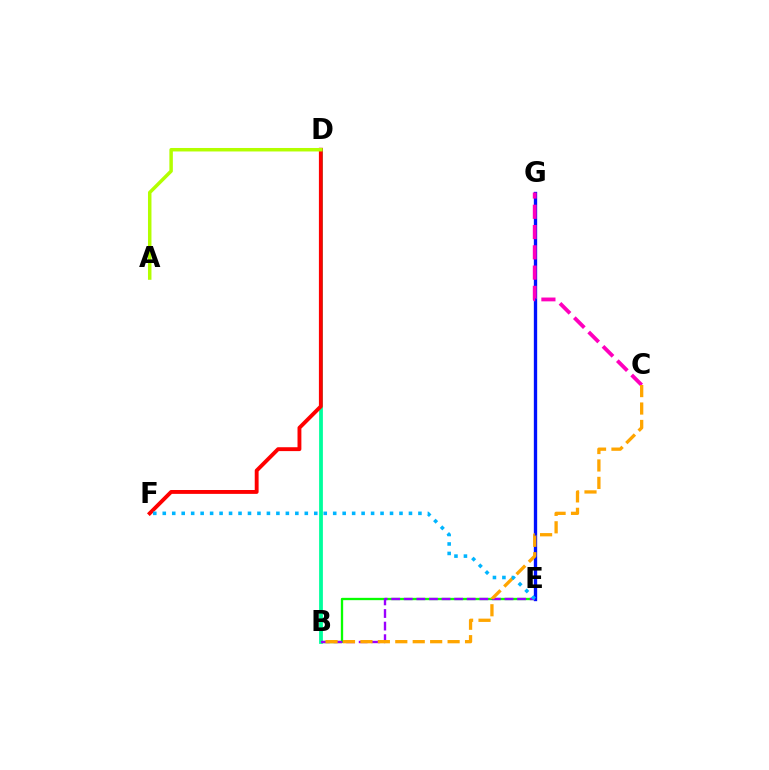{('B', 'E'): [{'color': '#08ff00', 'line_style': 'solid', 'thickness': 1.67}, {'color': '#9b00ff', 'line_style': 'dashed', 'thickness': 1.71}], ('B', 'D'): [{'color': '#00ff9d', 'line_style': 'solid', 'thickness': 2.72}], ('E', 'G'): [{'color': '#0010ff', 'line_style': 'solid', 'thickness': 2.4}], ('D', 'F'): [{'color': '#ff0000', 'line_style': 'solid', 'thickness': 2.79}], ('C', 'G'): [{'color': '#ff00bd', 'line_style': 'dashed', 'thickness': 2.75}], ('B', 'C'): [{'color': '#ffa500', 'line_style': 'dashed', 'thickness': 2.37}], ('A', 'D'): [{'color': '#b3ff00', 'line_style': 'solid', 'thickness': 2.51}], ('E', 'F'): [{'color': '#00b5ff', 'line_style': 'dotted', 'thickness': 2.57}]}